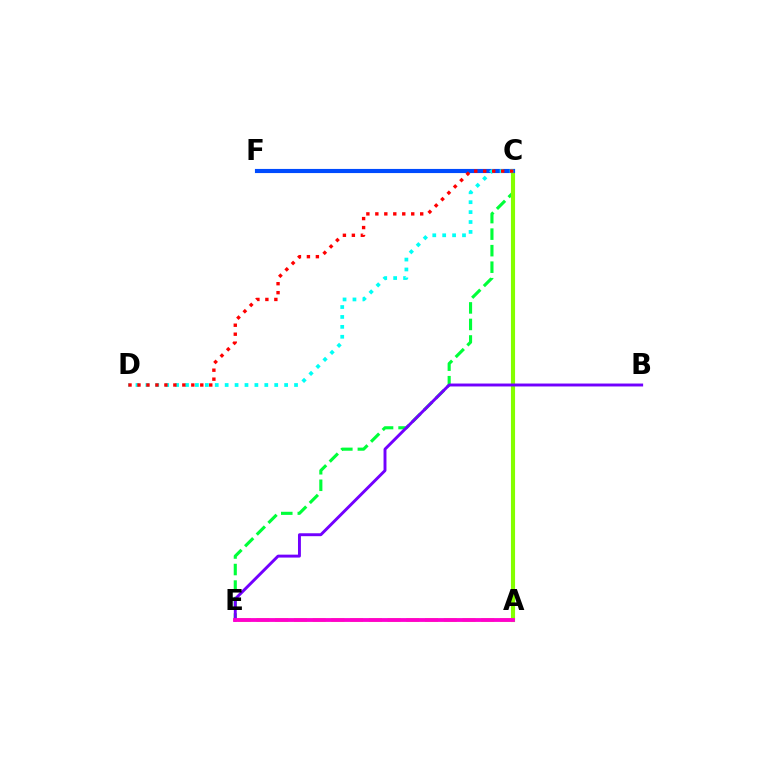{('C', 'E'): [{'color': '#00ff39', 'line_style': 'dashed', 'thickness': 2.25}], ('A', 'C'): [{'color': '#84ff00', 'line_style': 'solid', 'thickness': 2.97}], ('C', 'F'): [{'color': '#004bff', 'line_style': 'solid', 'thickness': 2.97}], ('A', 'E'): [{'color': '#ffbd00', 'line_style': 'dashed', 'thickness': 2.54}, {'color': '#ff00cf', 'line_style': 'solid', 'thickness': 2.75}], ('B', 'E'): [{'color': '#7200ff', 'line_style': 'solid', 'thickness': 2.1}], ('C', 'D'): [{'color': '#00fff6', 'line_style': 'dotted', 'thickness': 2.69}, {'color': '#ff0000', 'line_style': 'dotted', 'thickness': 2.44}]}